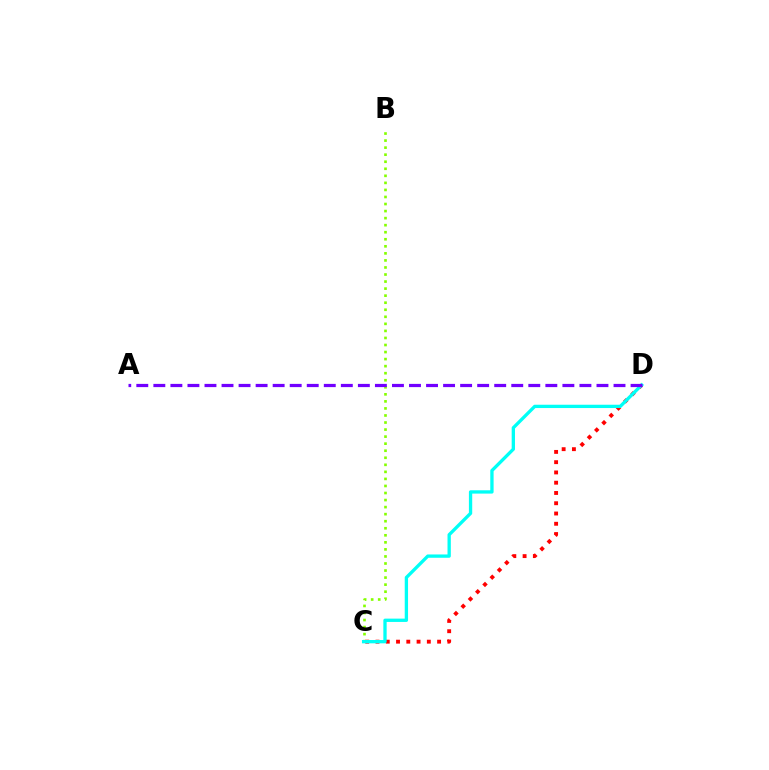{('B', 'C'): [{'color': '#84ff00', 'line_style': 'dotted', 'thickness': 1.92}], ('C', 'D'): [{'color': '#ff0000', 'line_style': 'dotted', 'thickness': 2.79}, {'color': '#00fff6', 'line_style': 'solid', 'thickness': 2.39}], ('A', 'D'): [{'color': '#7200ff', 'line_style': 'dashed', 'thickness': 2.32}]}